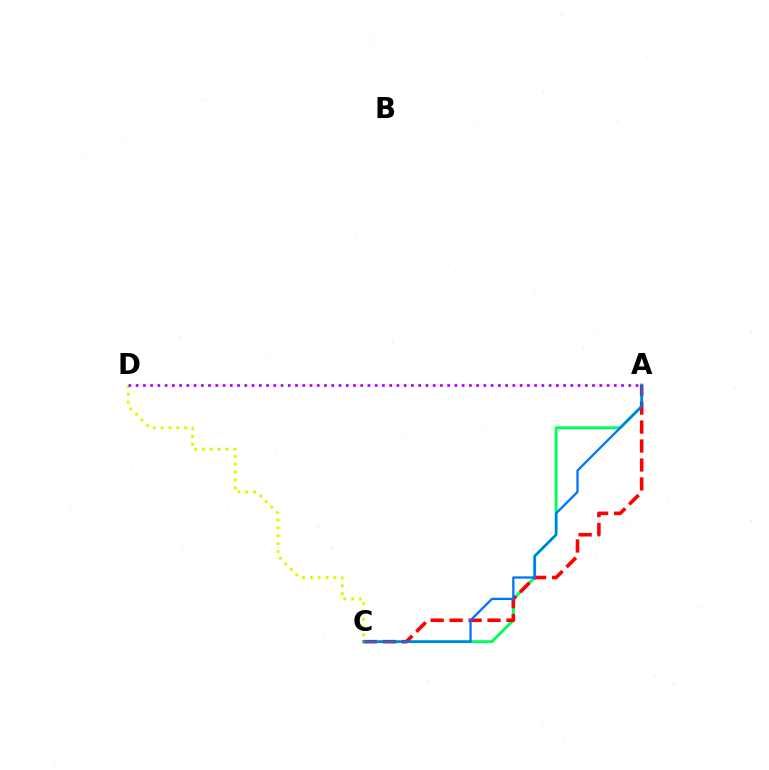{('A', 'C'): [{'color': '#00ff5c', 'line_style': 'solid', 'thickness': 2.11}, {'color': '#ff0000', 'line_style': 'dashed', 'thickness': 2.57}, {'color': '#0074ff', 'line_style': 'solid', 'thickness': 1.65}], ('C', 'D'): [{'color': '#d1ff00', 'line_style': 'dotted', 'thickness': 2.13}], ('A', 'D'): [{'color': '#b900ff', 'line_style': 'dotted', 'thickness': 1.97}]}